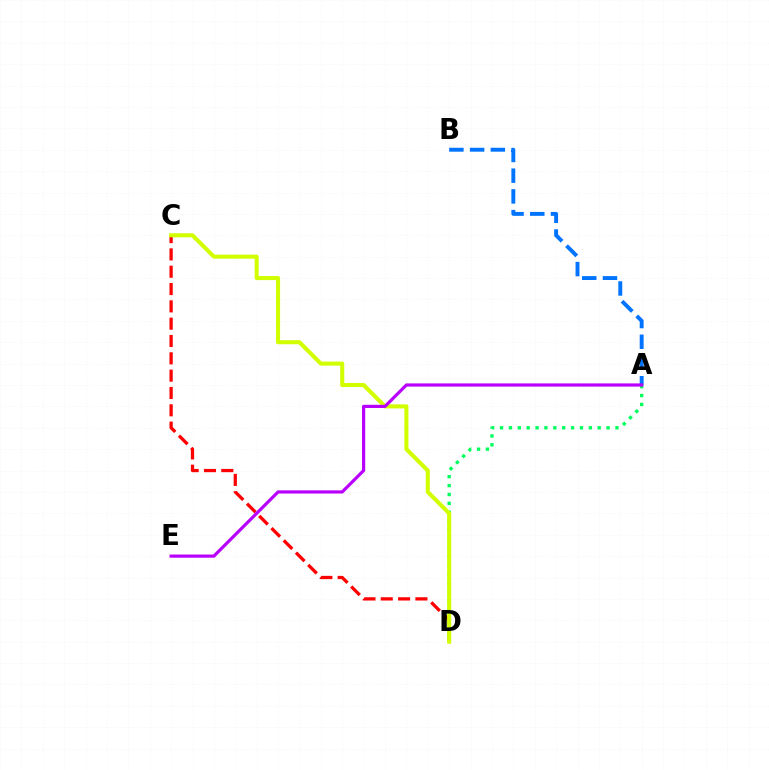{('C', 'D'): [{'color': '#ff0000', 'line_style': 'dashed', 'thickness': 2.35}, {'color': '#d1ff00', 'line_style': 'solid', 'thickness': 2.93}], ('A', 'B'): [{'color': '#0074ff', 'line_style': 'dashed', 'thickness': 2.81}], ('A', 'D'): [{'color': '#00ff5c', 'line_style': 'dotted', 'thickness': 2.41}], ('A', 'E'): [{'color': '#b900ff', 'line_style': 'solid', 'thickness': 2.29}]}